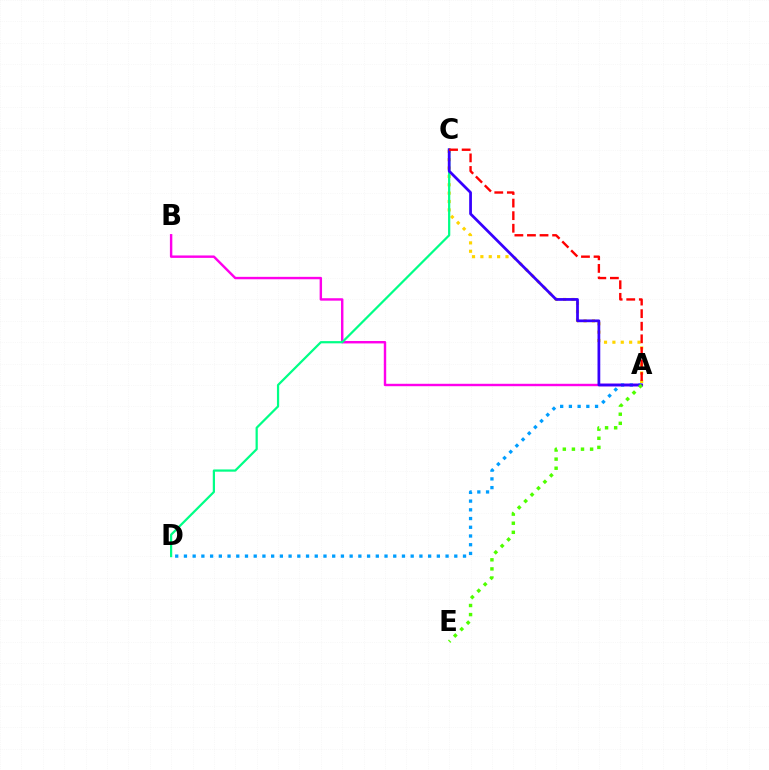{('A', 'B'): [{'color': '#ff00ed', 'line_style': 'solid', 'thickness': 1.75}], ('A', 'C'): [{'color': '#ffd500', 'line_style': 'dotted', 'thickness': 2.27}, {'color': '#3700ff', 'line_style': 'solid', 'thickness': 1.98}, {'color': '#ff0000', 'line_style': 'dashed', 'thickness': 1.71}], ('C', 'D'): [{'color': '#00ff86', 'line_style': 'solid', 'thickness': 1.6}], ('A', 'D'): [{'color': '#009eff', 'line_style': 'dotted', 'thickness': 2.37}], ('A', 'E'): [{'color': '#4fff00', 'line_style': 'dotted', 'thickness': 2.47}]}